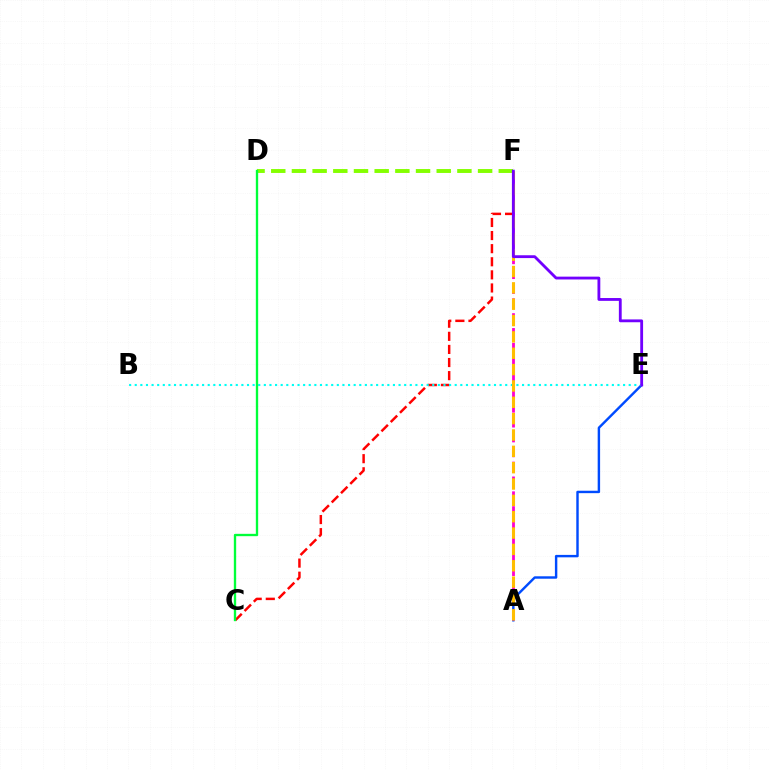{('C', 'F'): [{'color': '#ff0000', 'line_style': 'dashed', 'thickness': 1.78}], ('D', 'F'): [{'color': '#84ff00', 'line_style': 'dashed', 'thickness': 2.81}], ('A', 'E'): [{'color': '#004bff', 'line_style': 'solid', 'thickness': 1.74}], ('B', 'E'): [{'color': '#00fff6', 'line_style': 'dotted', 'thickness': 1.53}], ('C', 'D'): [{'color': '#00ff39', 'line_style': 'solid', 'thickness': 1.69}], ('A', 'F'): [{'color': '#ff00cf', 'line_style': 'dashed', 'thickness': 2.02}, {'color': '#ffbd00', 'line_style': 'dashed', 'thickness': 2.22}], ('E', 'F'): [{'color': '#7200ff', 'line_style': 'solid', 'thickness': 2.04}]}